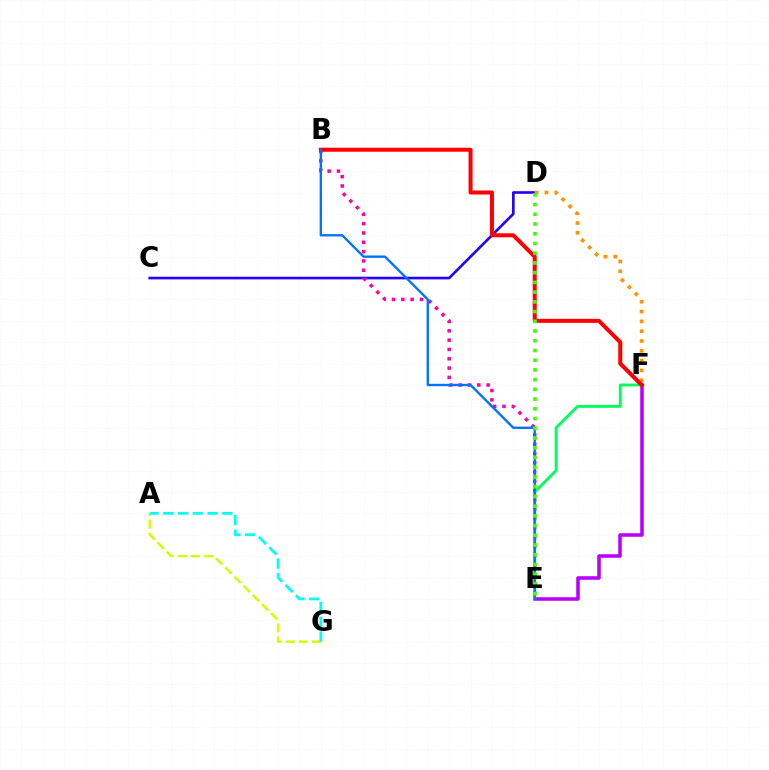{('C', 'D'): [{'color': '#2500ff', 'line_style': 'solid', 'thickness': 1.9}], ('A', 'G'): [{'color': '#d1ff00', 'line_style': 'dashed', 'thickness': 1.77}, {'color': '#00fff6', 'line_style': 'dashed', 'thickness': 2.0}], ('D', 'F'): [{'color': '#ff9400', 'line_style': 'dotted', 'thickness': 2.67}], ('E', 'F'): [{'color': '#b900ff', 'line_style': 'solid', 'thickness': 2.55}, {'color': '#00ff5c', 'line_style': 'solid', 'thickness': 2.08}], ('B', 'E'): [{'color': '#ff00ac', 'line_style': 'dotted', 'thickness': 2.53}, {'color': '#0074ff', 'line_style': 'solid', 'thickness': 1.7}], ('B', 'F'): [{'color': '#ff0000', 'line_style': 'solid', 'thickness': 2.89}], ('D', 'E'): [{'color': '#3dff00', 'line_style': 'dotted', 'thickness': 2.64}]}